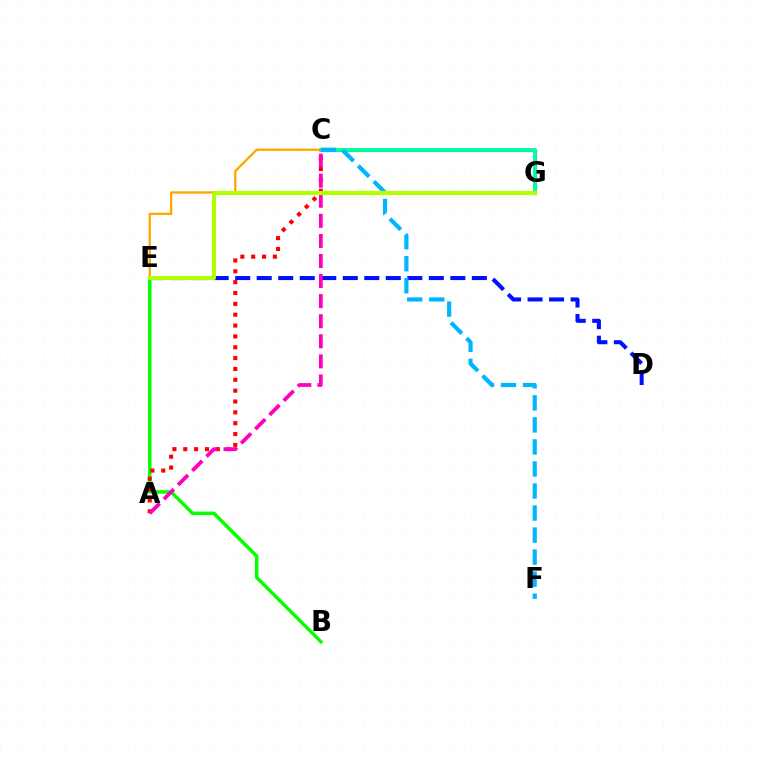{('C', 'G'): [{'color': '#9b00ff', 'line_style': 'solid', 'thickness': 2.29}, {'color': '#00ff9d', 'line_style': 'solid', 'thickness': 2.79}], ('B', 'E'): [{'color': '#08ff00', 'line_style': 'solid', 'thickness': 2.53}], ('A', 'C'): [{'color': '#ff0000', 'line_style': 'dotted', 'thickness': 2.95}, {'color': '#ff00bd', 'line_style': 'dashed', 'thickness': 2.73}], ('D', 'E'): [{'color': '#0010ff', 'line_style': 'dashed', 'thickness': 2.92}], ('C', 'E'): [{'color': '#ffa500', 'line_style': 'solid', 'thickness': 1.65}], ('C', 'F'): [{'color': '#00b5ff', 'line_style': 'dashed', 'thickness': 2.99}], ('E', 'G'): [{'color': '#b3ff00', 'line_style': 'solid', 'thickness': 2.94}]}